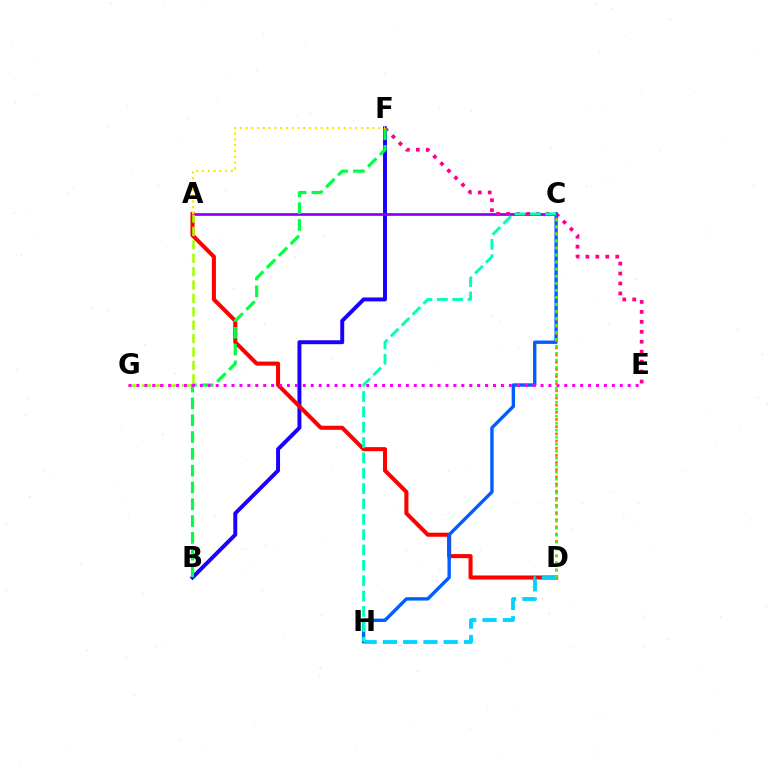{('B', 'F'): [{'color': '#1900ff', 'line_style': 'solid', 'thickness': 2.83}, {'color': '#00ff45', 'line_style': 'dashed', 'thickness': 2.28}], ('A', 'C'): [{'color': '#8a00ff', 'line_style': 'solid', 'thickness': 1.94}], ('E', 'F'): [{'color': '#ff0088', 'line_style': 'dotted', 'thickness': 2.7}], ('A', 'D'): [{'color': '#ff0000', 'line_style': 'solid', 'thickness': 2.92}], ('C', 'H'): [{'color': '#005dff', 'line_style': 'solid', 'thickness': 2.43}, {'color': '#00ffbb', 'line_style': 'dashed', 'thickness': 2.09}], ('A', 'G'): [{'color': '#a2ff00', 'line_style': 'dashed', 'thickness': 1.82}], ('D', 'H'): [{'color': '#00d3ff', 'line_style': 'dashed', 'thickness': 2.75}], ('E', 'G'): [{'color': '#fa00f9', 'line_style': 'dotted', 'thickness': 2.15}], ('C', 'D'): [{'color': '#ff7000', 'line_style': 'dotted', 'thickness': 1.95}, {'color': '#31ff00', 'line_style': 'dotted', 'thickness': 1.9}], ('A', 'F'): [{'color': '#ffe600', 'line_style': 'dotted', 'thickness': 1.57}]}